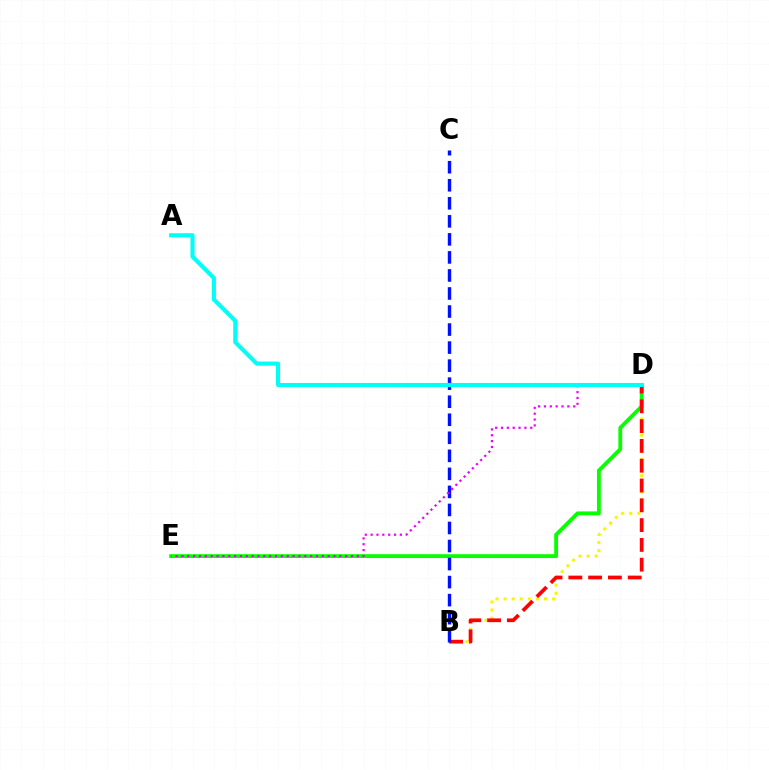{('B', 'D'): [{'color': '#fcf500', 'line_style': 'dotted', 'thickness': 2.2}, {'color': '#ff0000', 'line_style': 'dashed', 'thickness': 2.69}], ('D', 'E'): [{'color': '#08ff00', 'line_style': 'solid', 'thickness': 2.76}, {'color': '#ee00ff', 'line_style': 'dotted', 'thickness': 1.59}], ('B', 'C'): [{'color': '#0010ff', 'line_style': 'dashed', 'thickness': 2.45}], ('A', 'D'): [{'color': '#00fff6', 'line_style': 'solid', 'thickness': 2.95}]}